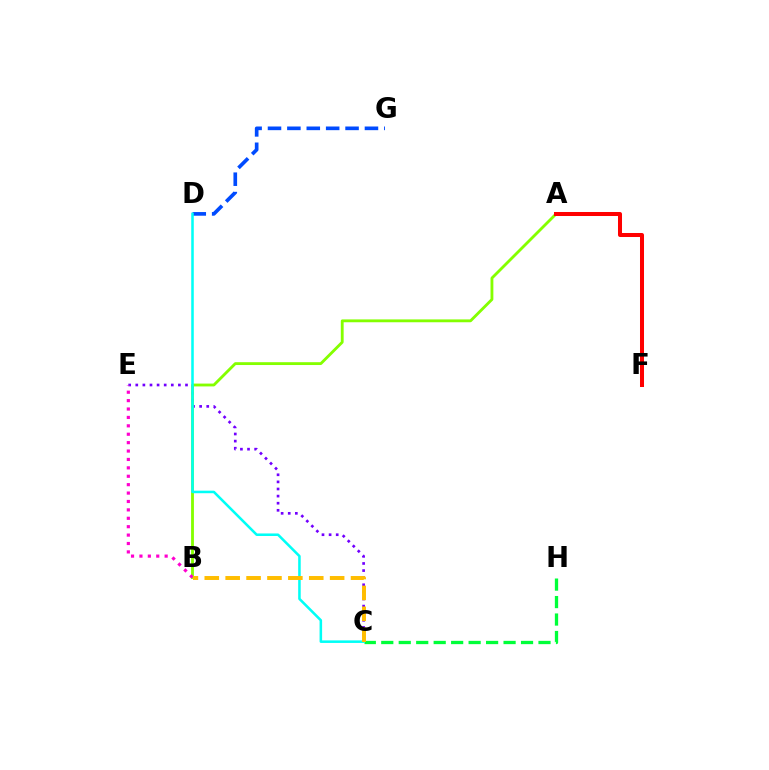{('C', 'E'): [{'color': '#7200ff', 'line_style': 'dotted', 'thickness': 1.93}], ('D', 'G'): [{'color': '#004bff', 'line_style': 'dashed', 'thickness': 2.63}], ('C', 'H'): [{'color': '#00ff39', 'line_style': 'dashed', 'thickness': 2.37}], ('A', 'B'): [{'color': '#84ff00', 'line_style': 'solid', 'thickness': 2.04}], ('C', 'D'): [{'color': '#00fff6', 'line_style': 'solid', 'thickness': 1.84}], ('B', 'E'): [{'color': '#ff00cf', 'line_style': 'dotted', 'thickness': 2.28}], ('A', 'F'): [{'color': '#ff0000', 'line_style': 'solid', 'thickness': 2.89}], ('B', 'C'): [{'color': '#ffbd00', 'line_style': 'dashed', 'thickness': 2.84}]}